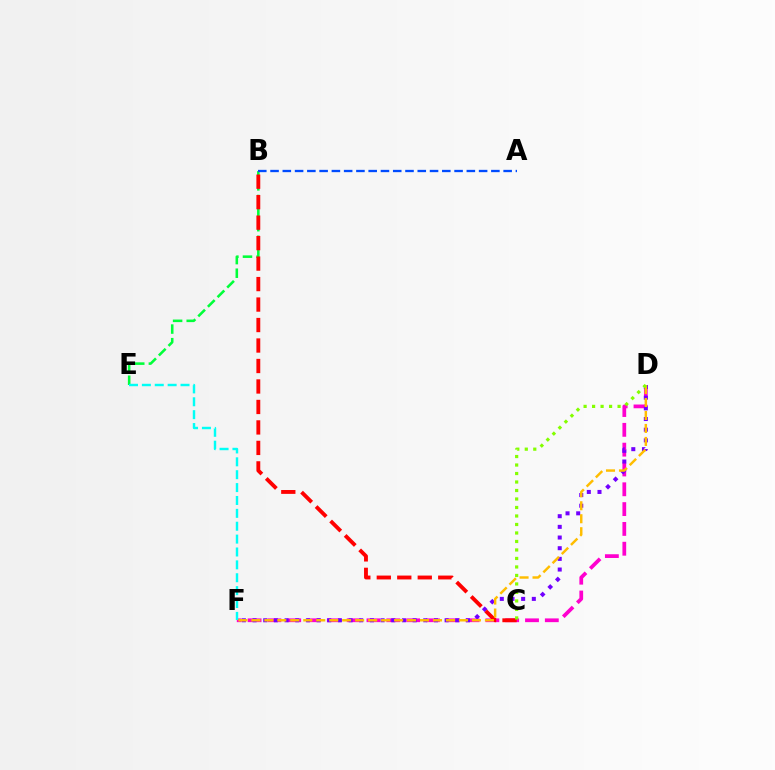{('D', 'F'): [{'color': '#ff00cf', 'line_style': 'dashed', 'thickness': 2.69}, {'color': '#7200ff', 'line_style': 'dotted', 'thickness': 2.9}, {'color': '#ffbd00', 'line_style': 'dashed', 'thickness': 1.76}], ('B', 'E'): [{'color': '#00ff39', 'line_style': 'dashed', 'thickness': 1.85}], ('B', 'C'): [{'color': '#ff0000', 'line_style': 'dashed', 'thickness': 2.78}], ('E', 'F'): [{'color': '#00fff6', 'line_style': 'dashed', 'thickness': 1.75}], ('C', 'D'): [{'color': '#84ff00', 'line_style': 'dotted', 'thickness': 2.31}], ('A', 'B'): [{'color': '#004bff', 'line_style': 'dashed', 'thickness': 1.67}]}